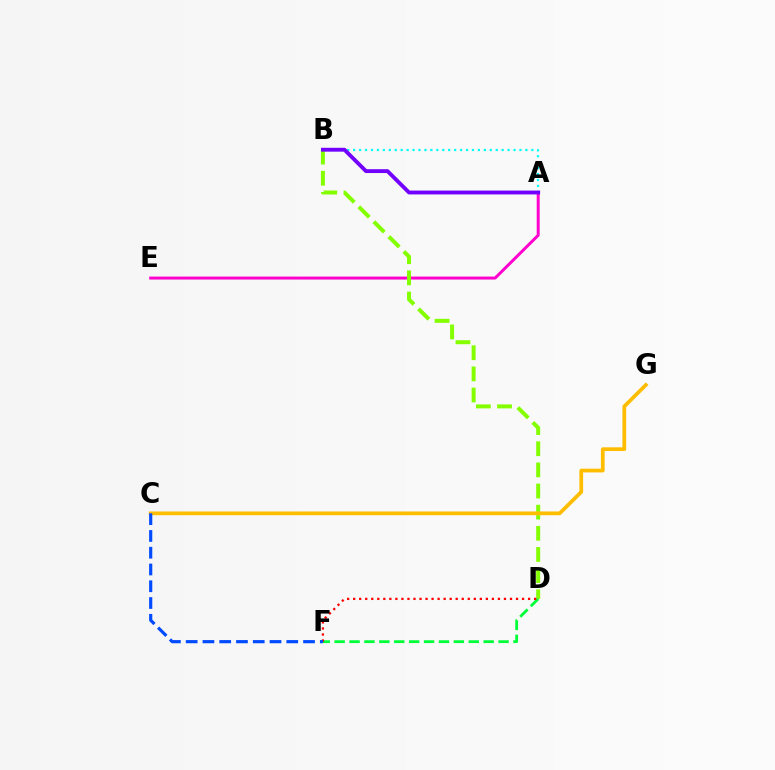{('A', 'E'): [{'color': '#ff00cf', 'line_style': 'solid', 'thickness': 2.15}], ('A', 'B'): [{'color': '#00fff6', 'line_style': 'dotted', 'thickness': 1.61}, {'color': '#7200ff', 'line_style': 'solid', 'thickness': 2.78}], ('B', 'D'): [{'color': '#84ff00', 'line_style': 'dashed', 'thickness': 2.87}], ('D', 'F'): [{'color': '#00ff39', 'line_style': 'dashed', 'thickness': 2.02}, {'color': '#ff0000', 'line_style': 'dotted', 'thickness': 1.64}], ('C', 'G'): [{'color': '#ffbd00', 'line_style': 'solid', 'thickness': 2.69}], ('C', 'F'): [{'color': '#004bff', 'line_style': 'dashed', 'thickness': 2.28}]}